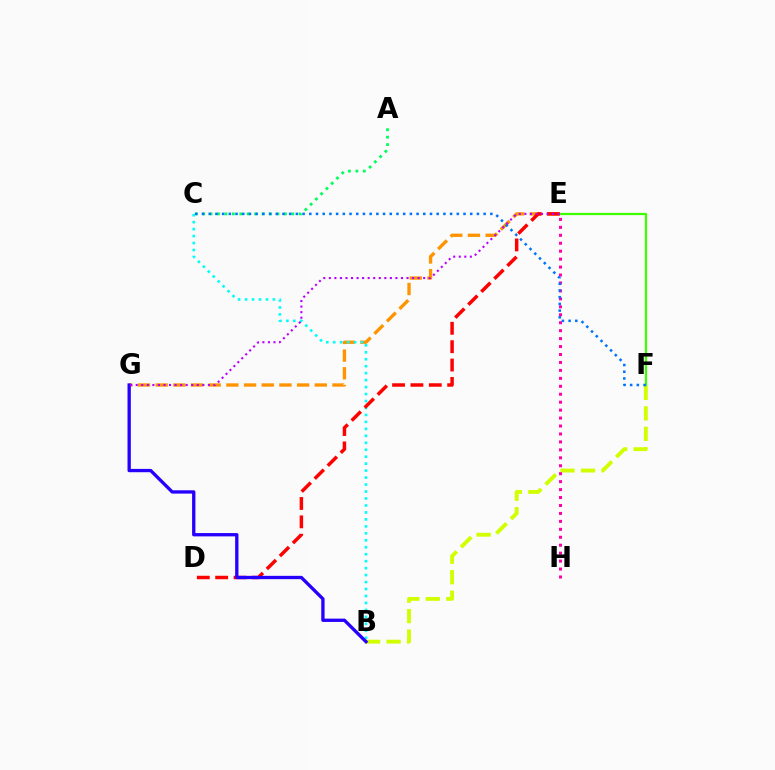{('E', 'G'): [{'color': '#ff9400', 'line_style': 'dashed', 'thickness': 2.4}, {'color': '#b900ff', 'line_style': 'dotted', 'thickness': 1.51}], ('B', 'C'): [{'color': '#00fff6', 'line_style': 'dotted', 'thickness': 1.89}], ('A', 'C'): [{'color': '#00ff5c', 'line_style': 'dotted', 'thickness': 2.02}], ('B', 'F'): [{'color': '#d1ff00', 'line_style': 'dashed', 'thickness': 2.78}], ('E', 'F'): [{'color': '#3dff00', 'line_style': 'solid', 'thickness': 1.62}], ('E', 'H'): [{'color': '#ff00ac', 'line_style': 'dotted', 'thickness': 2.16}], ('C', 'F'): [{'color': '#0074ff', 'line_style': 'dotted', 'thickness': 1.82}], ('D', 'E'): [{'color': '#ff0000', 'line_style': 'dashed', 'thickness': 2.5}], ('B', 'G'): [{'color': '#2500ff', 'line_style': 'solid', 'thickness': 2.39}]}